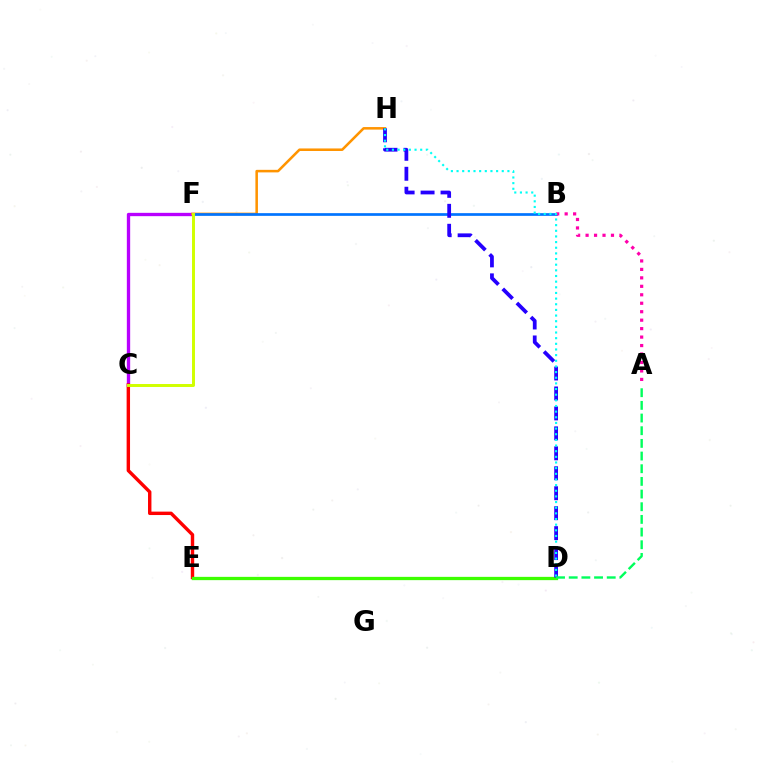{('C', 'F'): [{'color': '#b900ff', 'line_style': 'solid', 'thickness': 2.4}, {'color': '#d1ff00', 'line_style': 'solid', 'thickness': 2.13}], ('F', 'H'): [{'color': '#ff9400', 'line_style': 'solid', 'thickness': 1.83}], ('B', 'F'): [{'color': '#0074ff', 'line_style': 'solid', 'thickness': 1.95}], ('C', 'E'): [{'color': '#ff0000', 'line_style': 'solid', 'thickness': 2.46}], ('A', 'B'): [{'color': '#ff00ac', 'line_style': 'dotted', 'thickness': 2.3}], ('D', 'E'): [{'color': '#3dff00', 'line_style': 'solid', 'thickness': 2.36}], ('D', 'H'): [{'color': '#2500ff', 'line_style': 'dashed', 'thickness': 2.71}, {'color': '#00fff6', 'line_style': 'dotted', 'thickness': 1.54}], ('A', 'D'): [{'color': '#00ff5c', 'line_style': 'dashed', 'thickness': 1.72}]}